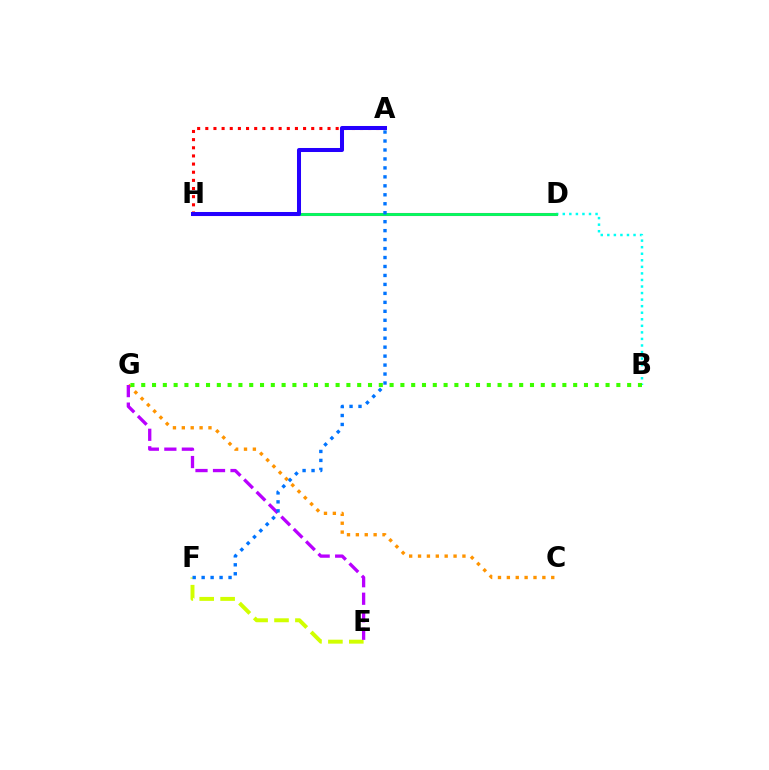{('C', 'G'): [{'color': '#ff9400', 'line_style': 'dotted', 'thickness': 2.41}], ('D', 'H'): [{'color': '#ff00ac', 'line_style': 'solid', 'thickness': 2.21}, {'color': '#00ff5c', 'line_style': 'solid', 'thickness': 2.03}], ('E', 'F'): [{'color': '#d1ff00', 'line_style': 'dashed', 'thickness': 2.84}], ('B', 'D'): [{'color': '#00fff6', 'line_style': 'dotted', 'thickness': 1.78}], ('A', 'H'): [{'color': '#ff0000', 'line_style': 'dotted', 'thickness': 2.21}, {'color': '#2500ff', 'line_style': 'solid', 'thickness': 2.9}], ('B', 'G'): [{'color': '#3dff00', 'line_style': 'dotted', 'thickness': 2.93}], ('E', 'G'): [{'color': '#b900ff', 'line_style': 'dashed', 'thickness': 2.38}], ('A', 'F'): [{'color': '#0074ff', 'line_style': 'dotted', 'thickness': 2.44}]}